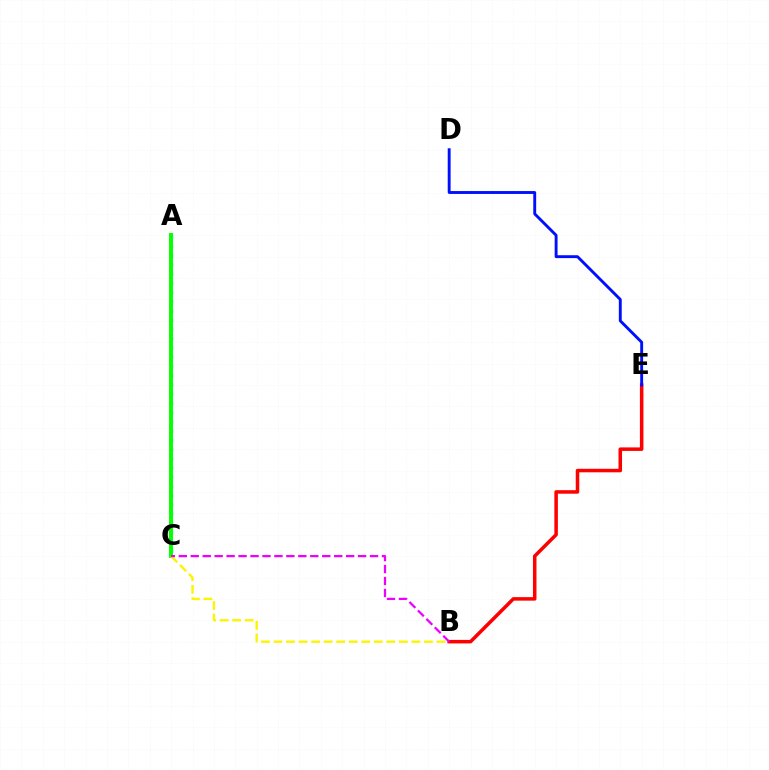{('A', 'C'): [{'color': '#00fff6', 'line_style': 'dotted', 'thickness': 2.51}, {'color': '#08ff00', 'line_style': 'solid', 'thickness': 2.85}], ('B', 'E'): [{'color': '#ff0000', 'line_style': 'solid', 'thickness': 2.53}], ('D', 'E'): [{'color': '#0010ff', 'line_style': 'solid', 'thickness': 2.08}], ('B', 'C'): [{'color': '#fcf500', 'line_style': 'dashed', 'thickness': 1.7}, {'color': '#ee00ff', 'line_style': 'dashed', 'thickness': 1.62}]}